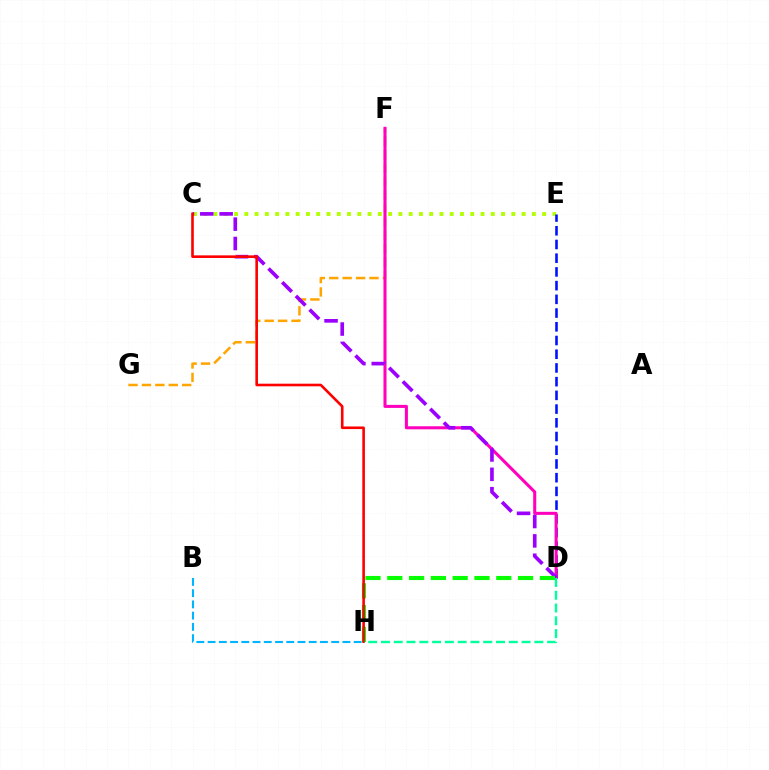{('F', 'G'): [{'color': '#ffa500', 'line_style': 'dashed', 'thickness': 1.82}], ('B', 'H'): [{'color': '#00b5ff', 'line_style': 'dashed', 'thickness': 1.53}], ('C', 'E'): [{'color': '#b3ff00', 'line_style': 'dotted', 'thickness': 2.79}], ('D', 'E'): [{'color': '#0010ff', 'line_style': 'dashed', 'thickness': 1.86}], ('D', 'F'): [{'color': '#ff00bd', 'line_style': 'solid', 'thickness': 2.2}], ('C', 'D'): [{'color': '#9b00ff', 'line_style': 'dashed', 'thickness': 2.63}], ('D', 'H'): [{'color': '#08ff00', 'line_style': 'dashed', 'thickness': 2.96}, {'color': '#00ff9d', 'line_style': 'dashed', 'thickness': 1.74}], ('C', 'H'): [{'color': '#ff0000', 'line_style': 'solid', 'thickness': 1.88}]}